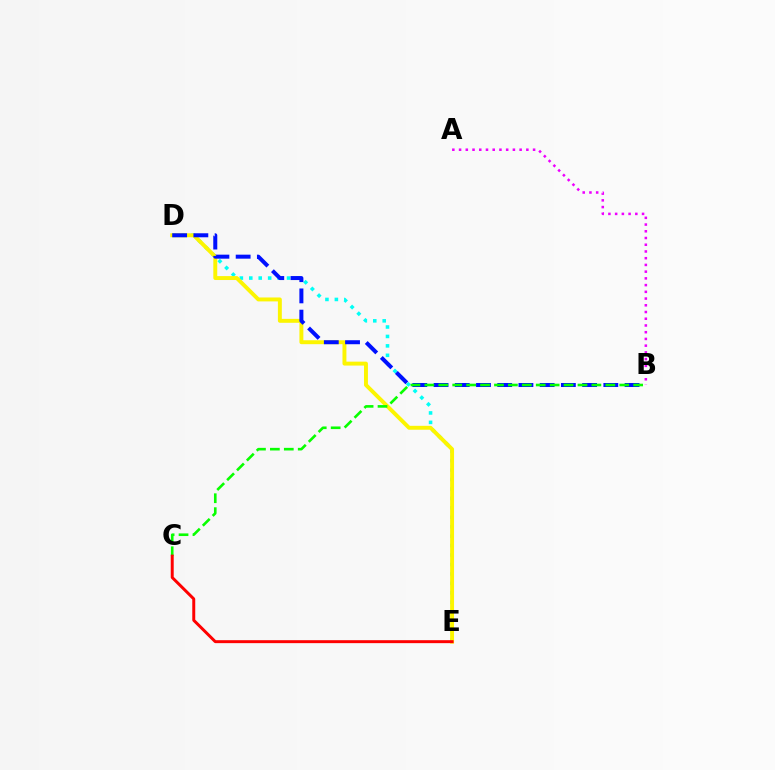{('D', 'E'): [{'color': '#00fff6', 'line_style': 'dotted', 'thickness': 2.57}, {'color': '#fcf500', 'line_style': 'solid', 'thickness': 2.83}], ('B', 'D'): [{'color': '#0010ff', 'line_style': 'dashed', 'thickness': 2.88}], ('B', 'C'): [{'color': '#08ff00', 'line_style': 'dashed', 'thickness': 1.89}], ('A', 'B'): [{'color': '#ee00ff', 'line_style': 'dotted', 'thickness': 1.83}], ('C', 'E'): [{'color': '#ff0000', 'line_style': 'solid', 'thickness': 2.13}]}